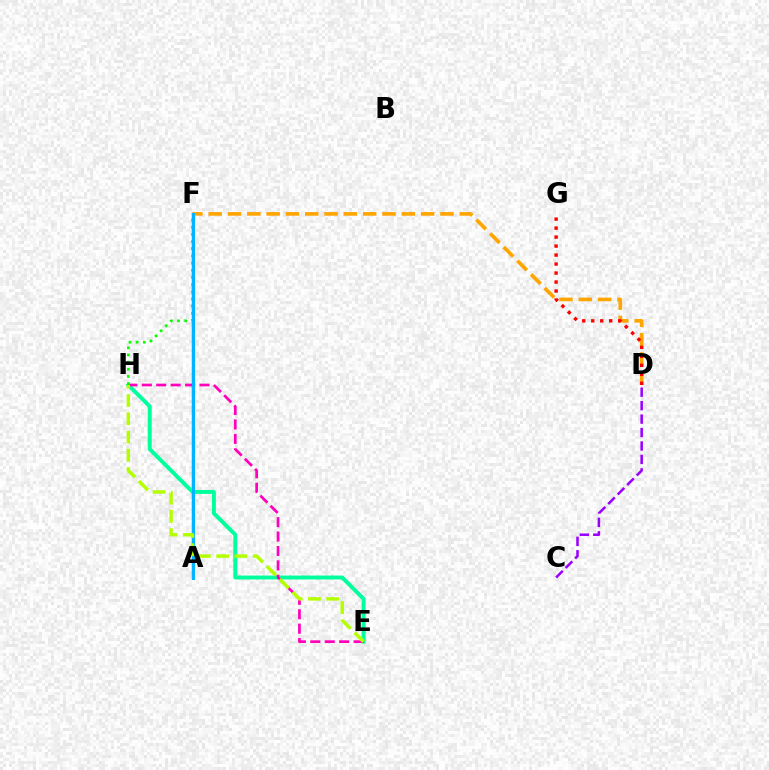{('A', 'F'): [{'color': '#0010ff', 'line_style': 'solid', 'thickness': 1.63}, {'color': '#00b5ff', 'line_style': 'solid', 'thickness': 2.18}], ('E', 'H'): [{'color': '#00ff9d', 'line_style': 'solid', 'thickness': 2.83}, {'color': '#ff00bd', 'line_style': 'dashed', 'thickness': 1.96}, {'color': '#b3ff00', 'line_style': 'dashed', 'thickness': 2.48}], ('D', 'F'): [{'color': '#ffa500', 'line_style': 'dashed', 'thickness': 2.62}], ('C', 'D'): [{'color': '#9b00ff', 'line_style': 'dashed', 'thickness': 1.83}], ('F', 'H'): [{'color': '#08ff00', 'line_style': 'dotted', 'thickness': 1.95}], ('D', 'G'): [{'color': '#ff0000', 'line_style': 'dotted', 'thickness': 2.44}]}